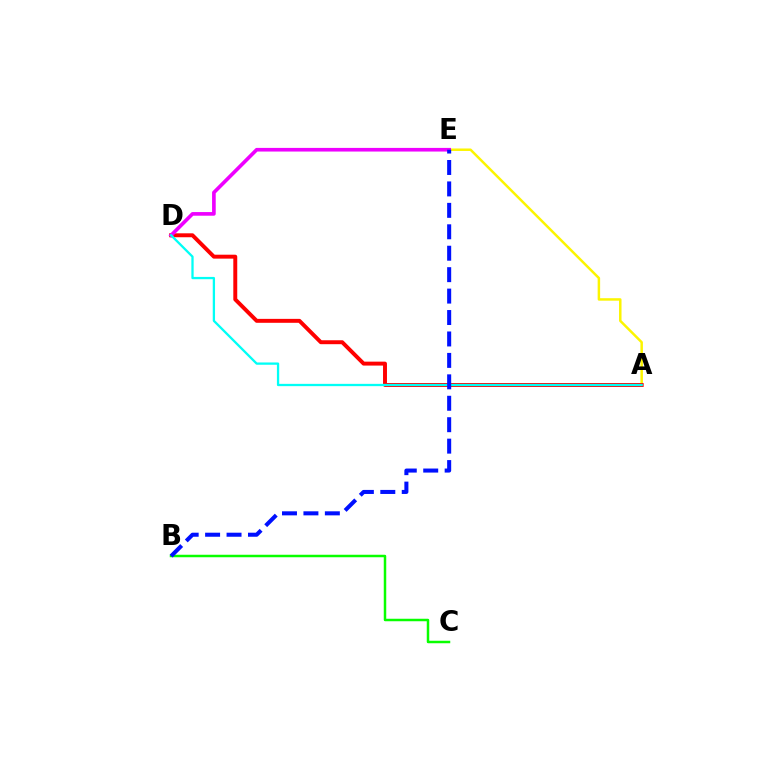{('A', 'E'): [{'color': '#fcf500', 'line_style': 'solid', 'thickness': 1.79}], ('B', 'C'): [{'color': '#08ff00', 'line_style': 'solid', 'thickness': 1.8}], ('A', 'D'): [{'color': '#ff0000', 'line_style': 'solid', 'thickness': 2.83}, {'color': '#00fff6', 'line_style': 'solid', 'thickness': 1.65}], ('D', 'E'): [{'color': '#ee00ff', 'line_style': 'solid', 'thickness': 2.63}], ('B', 'E'): [{'color': '#0010ff', 'line_style': 'dashed', 'thickness': 2.91}]}